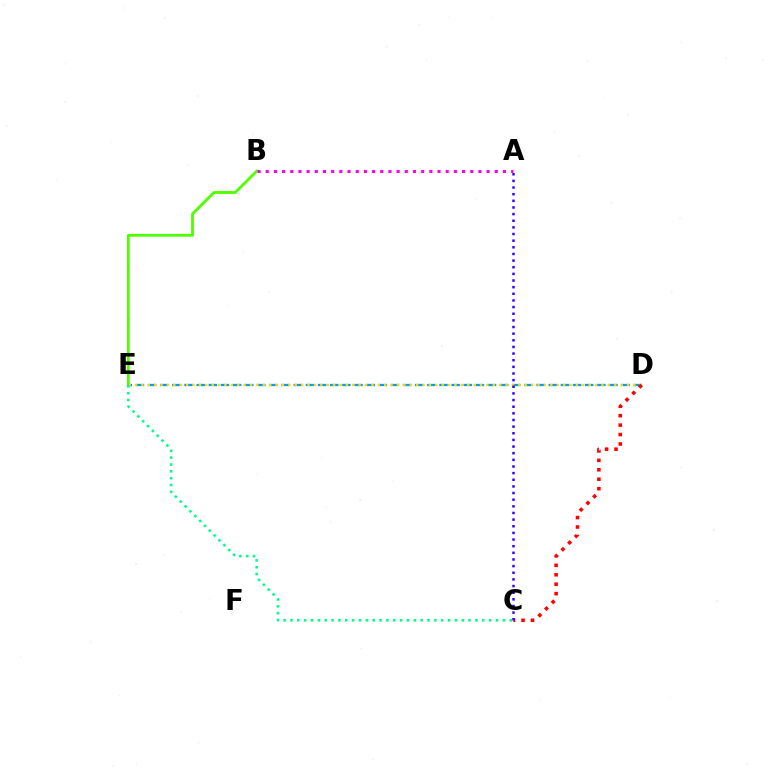{('B', 'E'): [{'color': '#4fff00', 'line_style': 'solid', 'thickness': 2.03}], ('A', 'B'): [{'color': '#ff00ed', 'line_style': 'dotted', 'thickness': 2.22}], ('D', 'E'): [{'color': '#009eff', 'line_style': 'dashed', 'thickness': 1.65}, {'color': '#ffd500', 'line_style': 'dotted', 'thickness': 1.74}], ('C', 'E'): [{'color': '#00ff86', 'line_style': 'dotted', 'thickness': 1.86}], ('C', 'D'): [{'color': '#ff0000', 'line_style': 'dotted', 'thickness': 2.56}], ('A', 'C'): [{'color': '#3700ff', 'line_style': 'dotted', 'thickness': 1.8}]}